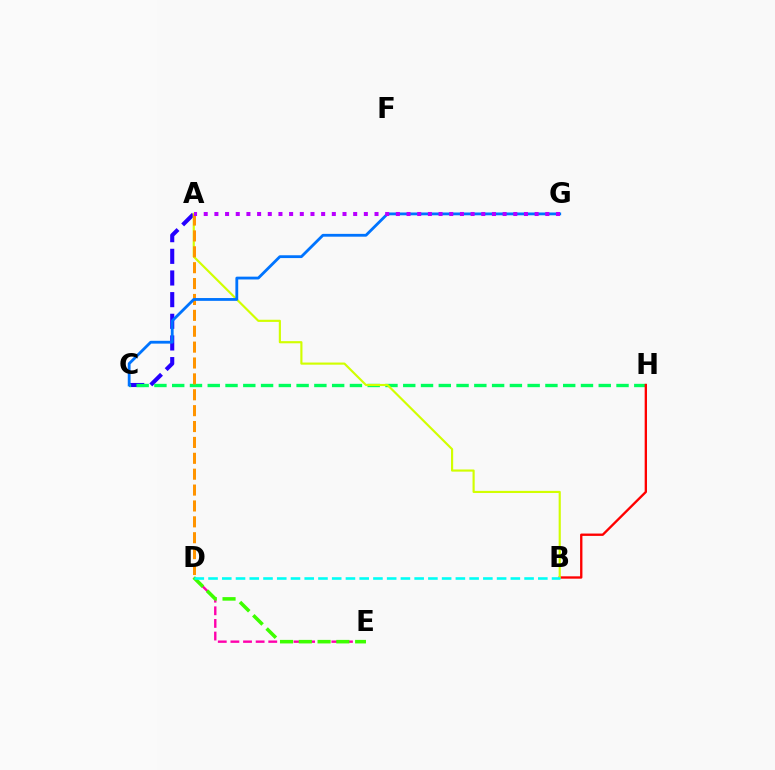{('A', 'C'): [{'color': '#2500ff', 'line_style': 'dashed', 'thickness': 2.94}], ('D', 'E'): [{'color': '#ff00ac', 'line_style': 'dashed', 'thickness': 1.71}, {'color': '#3dff00', 'line_style': 'dashed', 'thickness': 2.55}], ('C', 'H'): [{'color': '#00ff5c', 'line_style': 'dashed', 'thickness': 2.41}], ('B', 'H'): [{'color': '#ff0000', 'line_style': 'solid', 'thickness': 1.69}], ('A', 'B'): [{'color': '#d1ff00', 'line_style': 'solid', 'thickness': 1.55}], ('B', 'D'): [{'color': '#00fff6', 'line_style': 'dashed', 'thickness': 1.87}], ('A', 'D'): [{'color': '#ff9400', 'line_style': 'dashed', 'thickness': 2.16}], ('C', 'G'): [{'color': '#0074ff', 'line_style': 'solid', 'thickness': 2.02}], ('A', 'G'): [{'color': '#b900ff', 'line_style': 'dotted', 'thickness': 2.9}]}